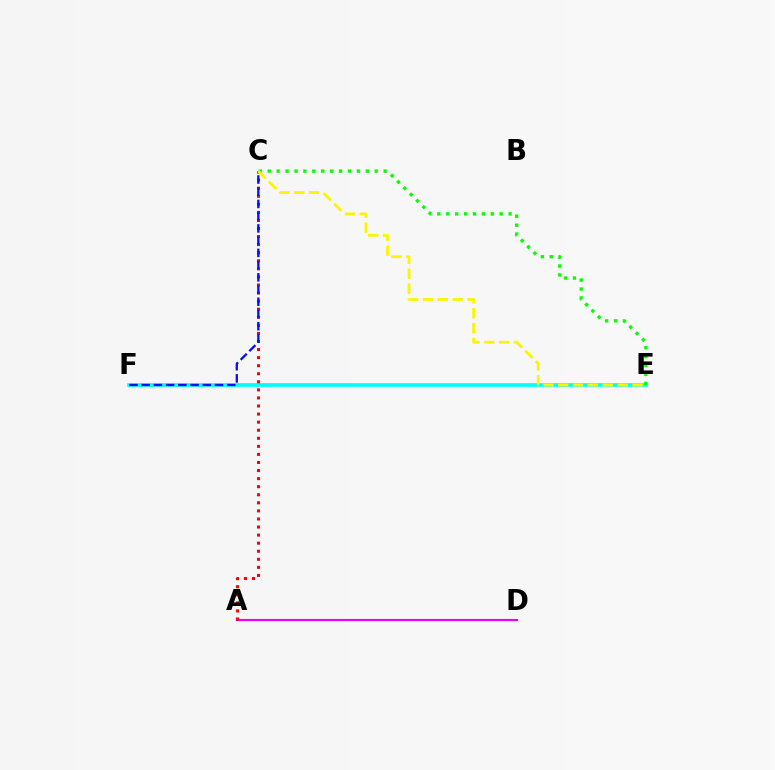{('E', 'F'): [{'color': '#00fff6', 'line_style': 'solid', 'thickness': 2.66}], ('A', 'D'): [{'color': '#ee00ff', 'line_style': 'solid', 'thickness': 1.53}], ('A', 'C'): [{'color': '#ff0000', 'line_style': 'dotted', 'thickness': 2.19}], ('C', 'E'): [{'color': '#08ff00', 'line_style': 'dotted', 'thickness': 2.42}, {'color': '#fcf500', 'line_style': 'dashed', 'thickness': 2.02}], ('C', 'F'): [{'color': '#0010ff', 'line_style': 'dashed', 'thickness': 1.66}]}